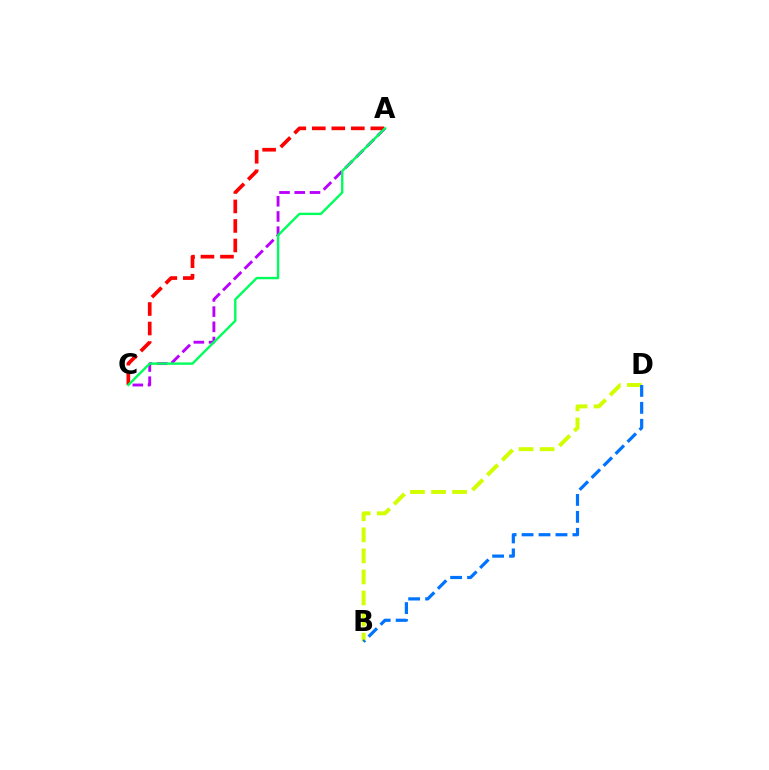{('B', 'D'): [{'color': '#d1ff00', 'line_style': 'dashed', 'thickness': 2.86}, {'color': '#0074ff', 'line_style': 'dashed', 'thickness': 2.3}], ('A', 'C'): [{'color': '#b900ff', 'line_style': 'dashed', 'thickness': 2.07}, {'color': '#ff0000', 'line_style': 'dashed', 'thickness': 2.65}, {'color': '#00ff5c', 'line_style': 'solid', 'thickness': 1.72}]}